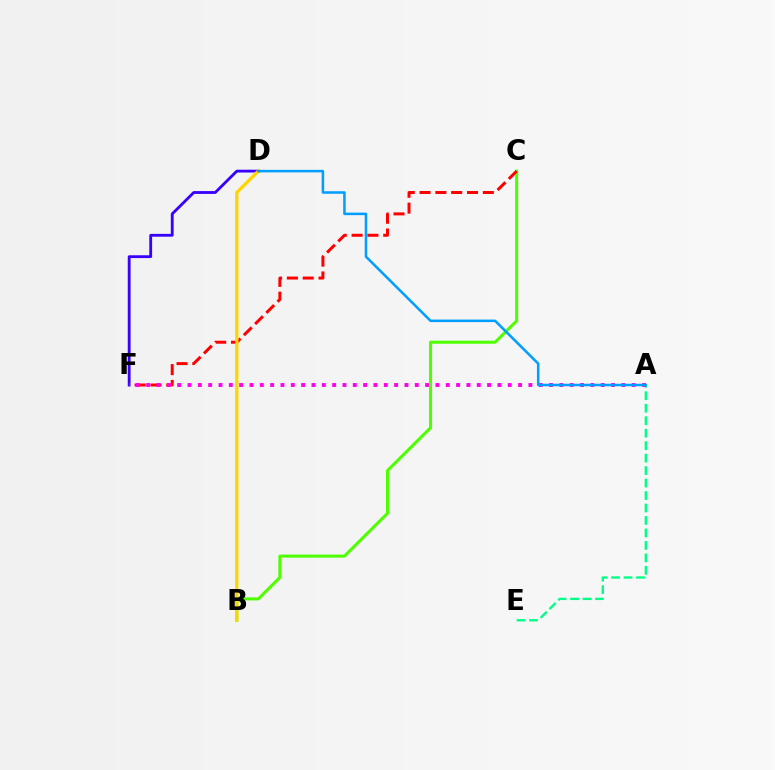{('B', 'C'): [{'color': '#4fff00', 'line_style': 'solid', 'thickness': 2.19}], ('D', 'F'): [{'color': '#3700ff', 'line_style': 'solid', 'thickness': 2.03}], ('C', 'F'): [{'color': '#ff0000', 'line_style': 'dashed', 'thickness': 2.15}], ('A', 'E'): [{'color': '#00ff86', 'line_style': 'dashed', 'thickness': 1.69}], ('B', 'D'): [{'color': '#ffd500', 'line_style': 'solid', 'thickness': 2.36}], ('A', 'F'): [{'color': '#ff00ed', 'line_style': 'dotted', 'thickness': 2.81}], ('A', 'D'): [{'color': '#009eff', 'line_style': 'solid', 'thickness': 1.81}]}